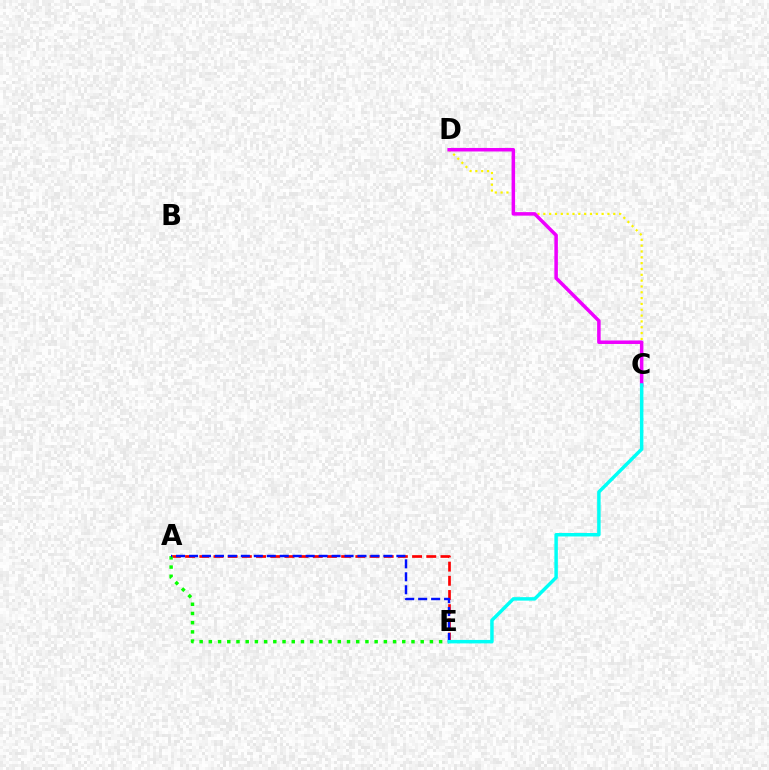{('A', 'E'): [{'color': '#ff0000', 'line_style': 'dashed', 'thickness': 1.93}, {'color': '#08ff00', 'line_style': 'dotted', 'thickness': 2.5}, {'color': '#0010ff', 'line_style': 'dashed', 'thickness': 1.76}], ('C', 'D'): [{'color': '#fcf500', 'line_style': 'dotted', 'thickness': 1.58}, {'color': '#ee00ff', 'line_style': 'solid', 'thickness': 2.53}], ('C', 'E'): [{'color': '#00fff6', 'line_style': 'solid', 'thickness': 2.5}]}